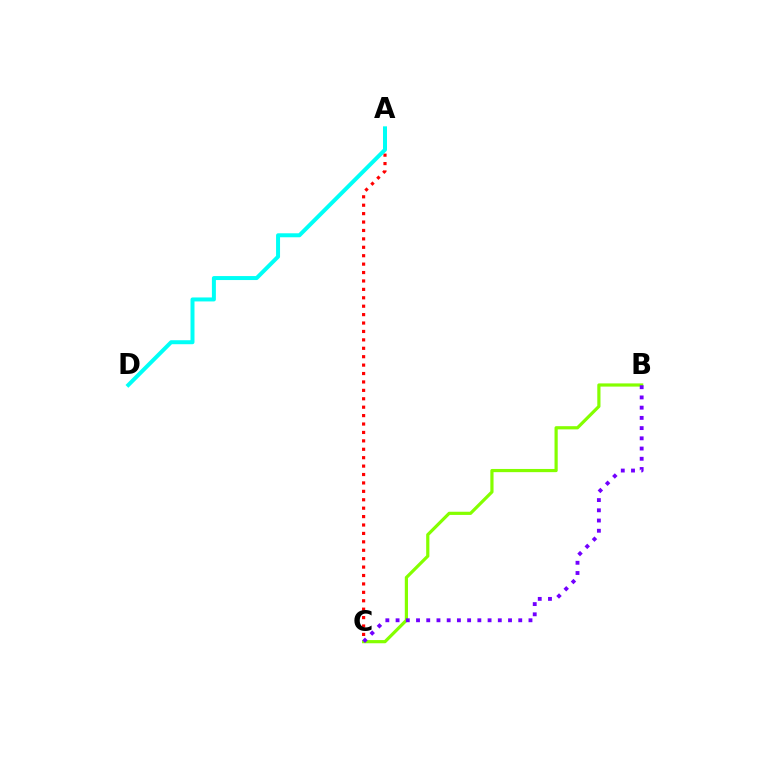{('A', 'C'): [{'color': '#ff0000', 'line_style': 'dotted', 'thickness': 2.29}], ('B', 'C'): [{'color': '#84ff00', 'line_style': 'solid', 'thickness': 2.3}, {'color': '#7200ff', 'line_style': 'dotted', 'thickness': 2.78}], ('A', 'D'): [{'color': '#00fff6', 'line_style': 'solid', 'thickness': 2.87}]}